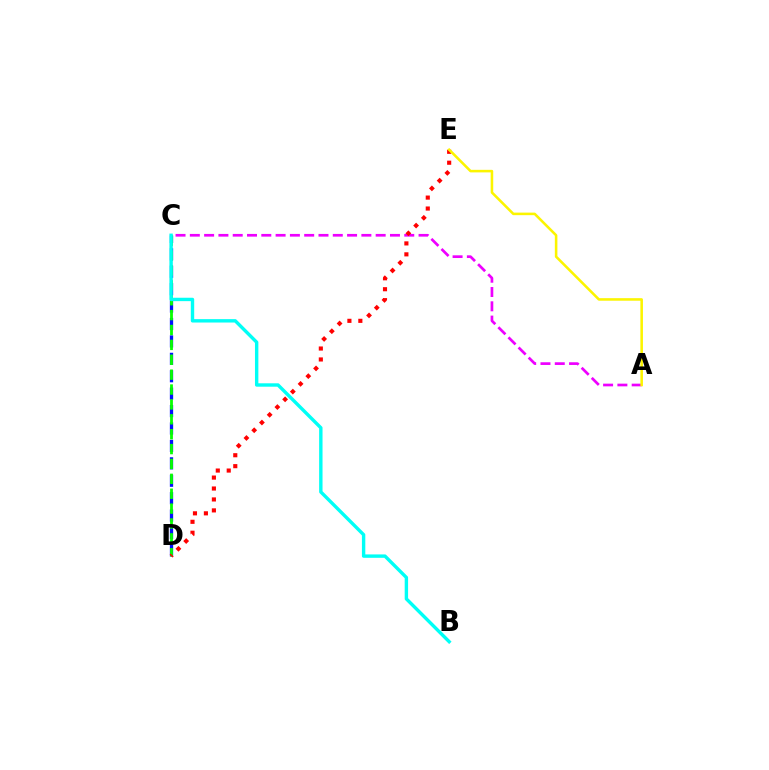{('C', 'D'): [{'color': '#0010ff', 'line_style': 'dashed', 'thickness': 2.37}, {'color': '#08ff00', 'line_style': 'dashed', 'thickness': 2.02}], ('A', 'C'): [{'color': '#ee00ff', 'line_style': 'dashed', 'thickness': 1.94}], ('D', 'E'): [{'color': '#ff0000', 'line_style': 'dotted', 'thickness': 2.97}], ('A', 'E'): [{'color': '#fcf500', 'line_style': 'solid', 'thickness': 1.84}], ('B', 'C'): [{'color': '#00fff6', 'line_style': 'solid', 'thickness': 2.44}]}